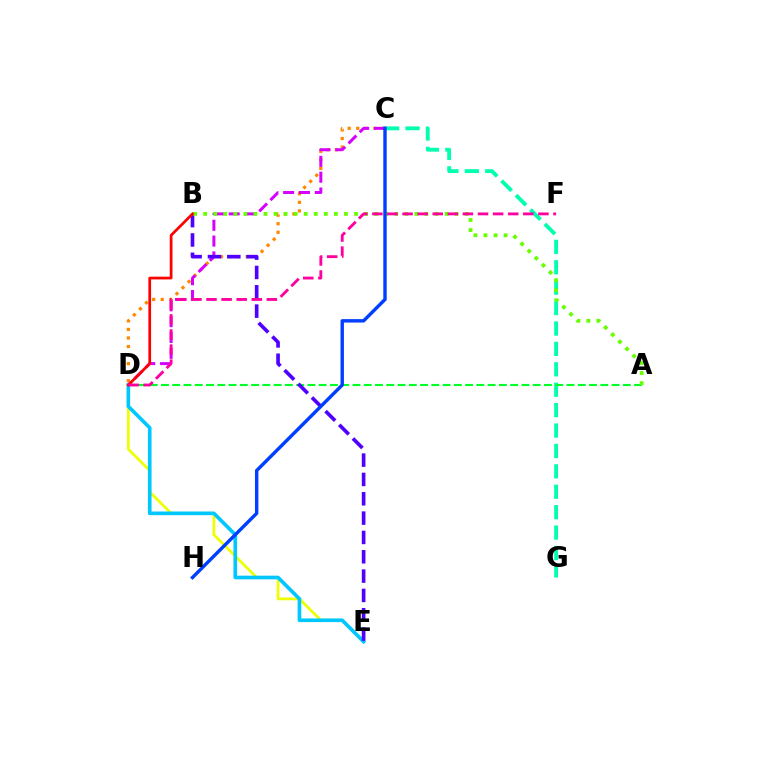{('C', 'D'): [{'color': '#ff8800', 'line_style': 'dotted', 'thickness': 2.32}, {'color': '#d600ff', 'line_style': 'dashed', 'thickness': 2.15}], ('D', 'E'): [{'color': '#eeff00', 'line_style': 'solid', 'thickness': 1.97}, {'color': '#00c7ff', 'line_style': 'solid', 'thickness': 2.63}], ('C', 'G'): [{'color': '#00ffaf', 'line_style': 'dashed', 'thickness': 2.77}], ('A', 'D'): [{'color': '#00ff27', 'line_style': 'dashed', 'thickness': 1.53}], ('B', 'E'): [{'color': '#4f00ff', 'line_style': 'dashed', 'thickness': 2.63}], ('A', 'B'): [{'color': '#66ff00', 'line_style': 'dotted', 'thickness': 2.73}], ('B', 'D'): [{'color': '#ff0000', 'line_style': 'solid', 'thickness': 1.97}], ('C', 'H'): [{'color': '#003fff', 'line_style': 'solid', 'thickness': 2.46}], ('D', 'F'): [{'color': '#ff00a0', 'line_style': 'dashed', 'thickness': 2.05}]}